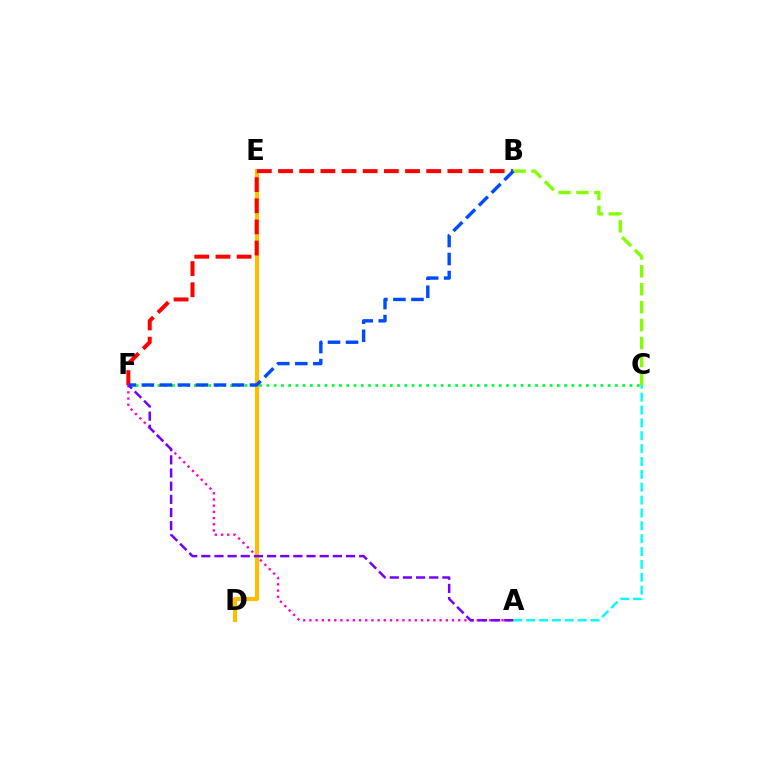{('A', 'F'): [{'color': '#ff00cf', 'line_style': 'dotted', 'thickness': 1.68}, {'color': '#7200ff', 'line_style': 'dashed', 'thickness': 1.79}], ('D', 'E'): [{'color': '#ffbd00', 'line_style': 'solid', 'thickness': 2.95}], ('A', 'C'): [{'color': '#00fff6', 'line_style': 'dashed', 'thickness': 1.75}], ('B', 'F'): [{'color': '#ff0000', 'line_style': 'dashed', 'thickness': 2.88}, {'color': '#004bff', 'line_style': 'dashed', 'thickness': 2.45}], ('C', 'F'): [{'color': '#00ff39', 'line_style': 'dotted', 'thickness': 1.97}], ('B', 'C'): [{'color': '#84ff00', 'line_style': 'dashed', 'thickness': 2.44}]}